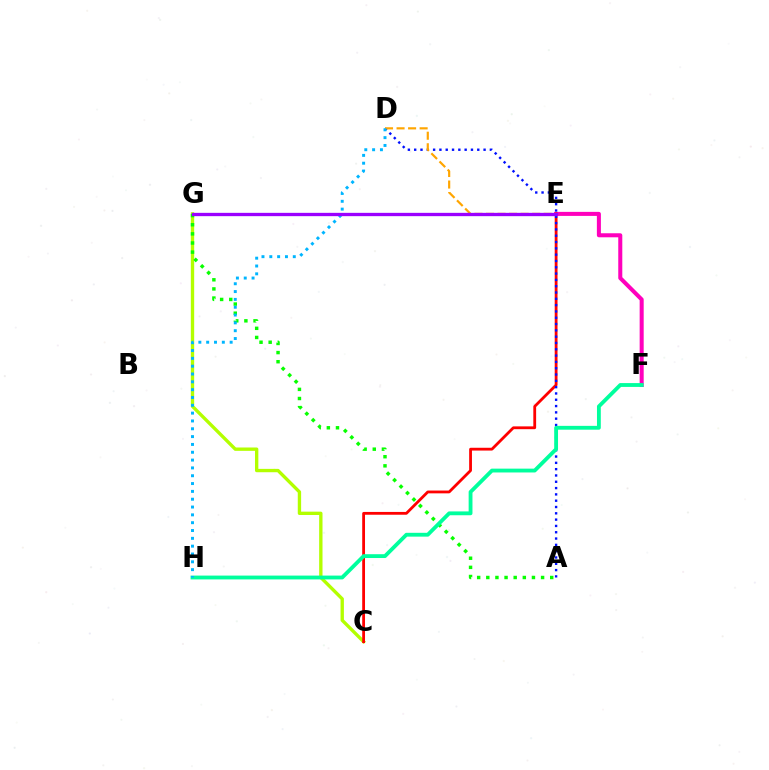{('E', 'F'): [{'color': '#ff00bd', 'line_style': 'solid', 'thickness': 2.9}], ('C', 'G'): [{'color': '#b3ff00', 'line_style': 'solid', 'thickness': 2.41}], ('C', 'E'): [{'color': '#ff0000', 'line_style': 'solid', 'thickness': 2.02}], ('A', 'D'): [{'color': '#0010ff', 'line_style': 'dotted', 'thickness': 1.71}], ('A', 'G'): [{'color': '#08ff00', 'line_style': 'dotted', 'thickness': 2.48}], ('F', 'H'): [{'color': '#00ff9d', 'line_style': 'solid', 'thickness': 2.76}], ('D', 'E'): [{'color': '#ffa500', 'line_style': 'dashed', 'thickness': 1.57}], ('D', 'H'): [{'color': '#00b5ff', 'line_style': 'dotted', 'thickness': 2.13}], ('E', 'G'): [{'color': '#9b00ff', 'line_style': 'solid', 'thickness': 2.39}]}